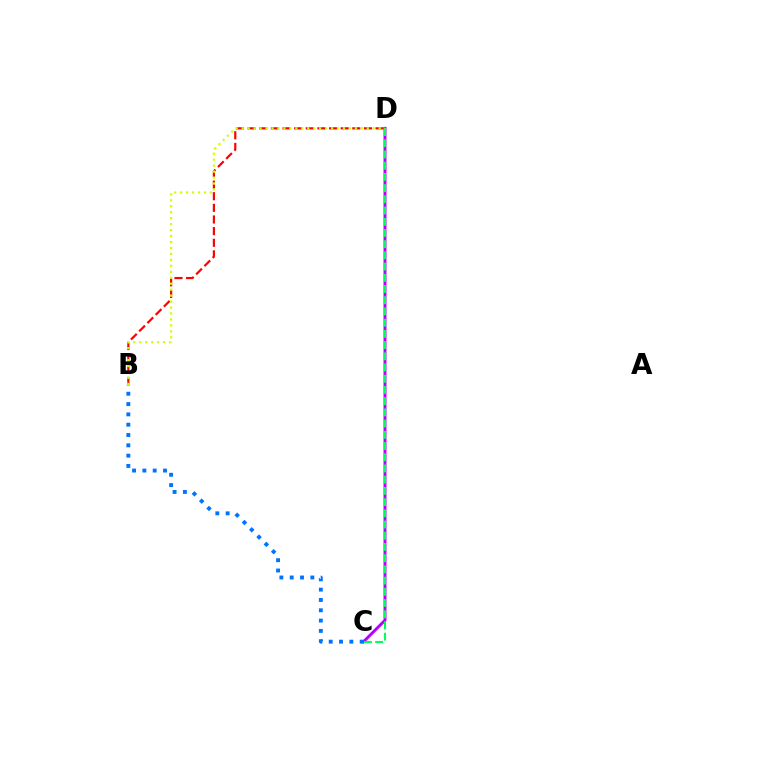{('C', 'D'): [{'color': '#b900ff', 'line_style': 'solid', 'thickness': 2.12}, {'color': '#00ff5c', 'line_style': 'dashed', 'thickness': 1.52}], ('B', 'D'): [{'color': '#ff0000', 'line_style': 'dashed', 'thickness': 1.58}, {'color': '#d1ff00', 'line_style': 'dotted', 'thickness': 1.62}], ('B', 'C'): [{'color': '#0074ff', 'line_style': 'dotted', 'thickness': 2.8}]}